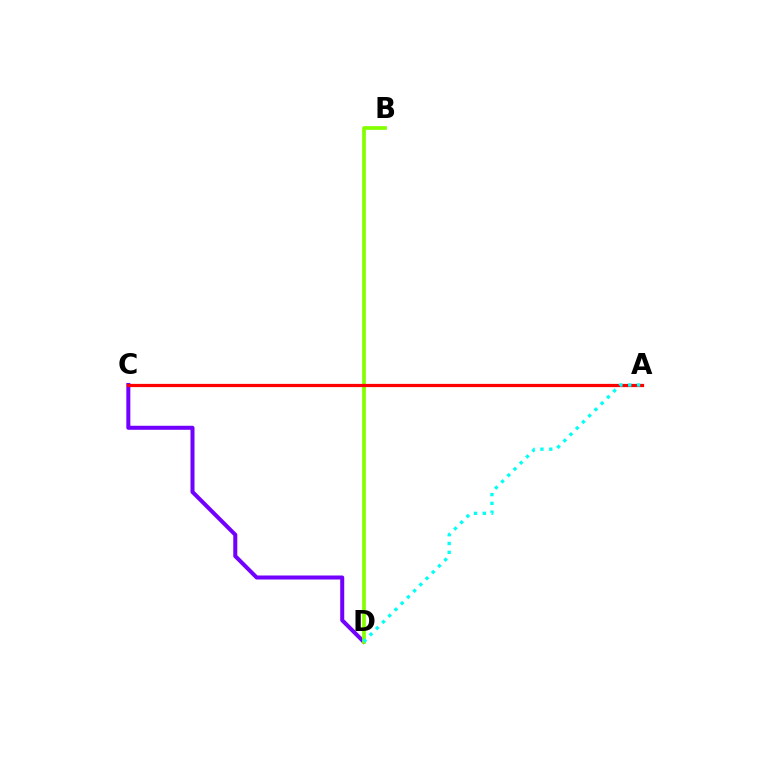{('C', 'D'): [{'color': '#7200ff', 'line_style': 'solid', 'thickness': 2.89}], ('B', 'D'): [{'color': '#84ff00', 'line_style': 'solid', 'thickness': 2.68}], ('A', 'C'): [{'color': '#ff0000', 'line_style': 'solid', 'thickness': 2.32}], ('A', 'D'): [{'color': '#00fff6', 'line_style': 'dotted', 'thickness': 2.39}]}